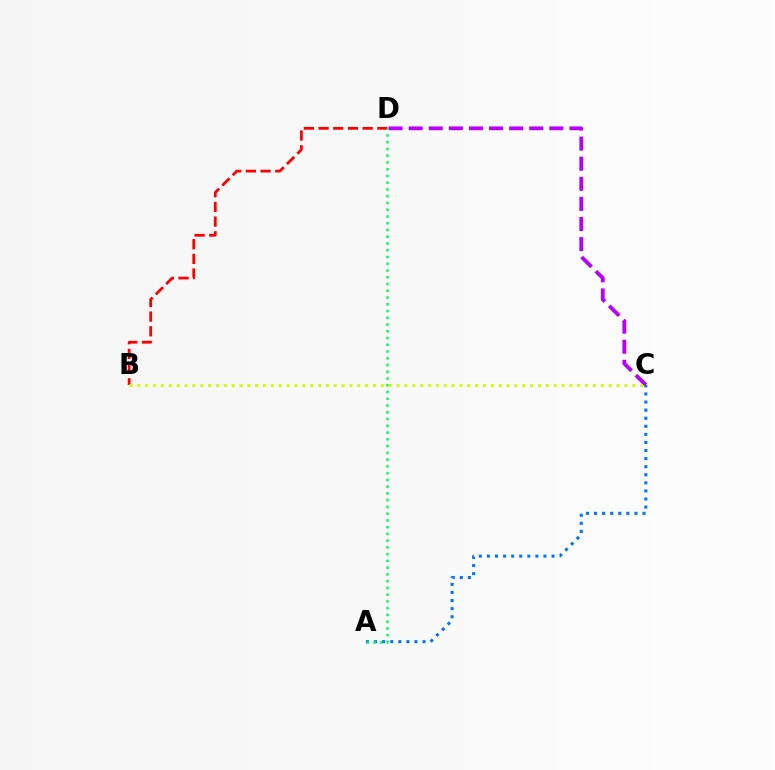{('B', 'D'): [{'color': '#ff0000', 'line_style': 'dashed', 'thickness': 2.0}], ('C', 'D'): [{'color': '#b900ff', 'line_style': 'dashed', 'thickness': 2.73}], ('A', 'C'): [{'color': '#0074ff', 'line_style': 'dotted', 'thickness': 2.19}], ('A', 'D'): [{'color': '#00ff5c', 'line_style': 'dotted', 'thickness': 1.83}], ('B', 'C'): [{'color': '#d1ff00', 'line_style': 'dotted', 'thickness': 2.13}]}